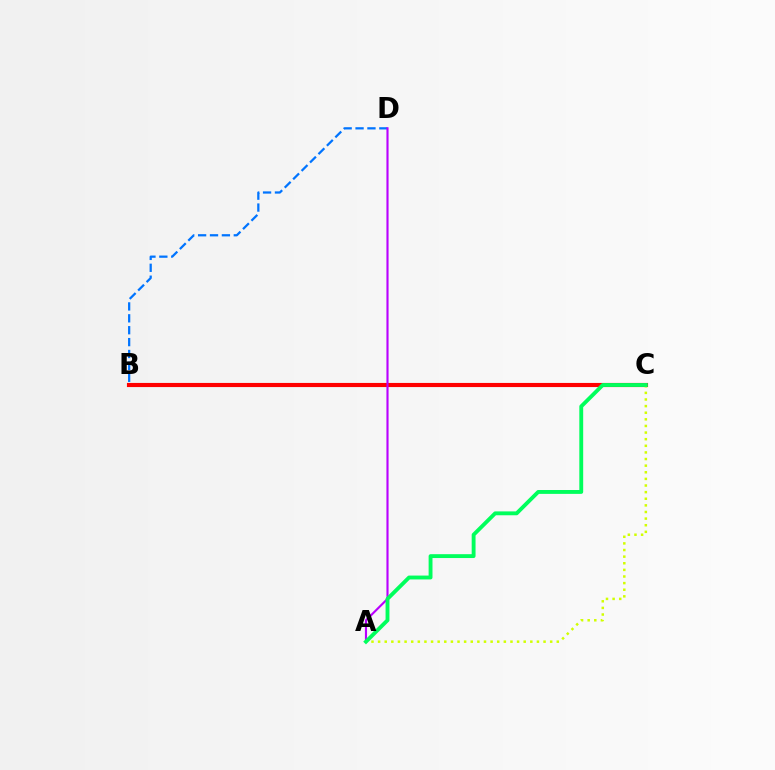{('B', 'C'): [{'color': '#ff0000', 'line_style': 'solid', 'thickness': 2.97}], ('A', 'C'): [{'color': '#d1ff00', 'line_style': 'dotted', 'thickness': 1.8}, {'color': '#00ff5c', 'line_style': 'solid', 'thickness': 2.78}], ('B', 'D'): [{'color': '#0074ff', 'line_style': 'dashed', 'thickness': 1.62}], ('A', 'D'): [{'color': '#b900ff', 'line_style': 'solid', 'thickness': 1.54}]}